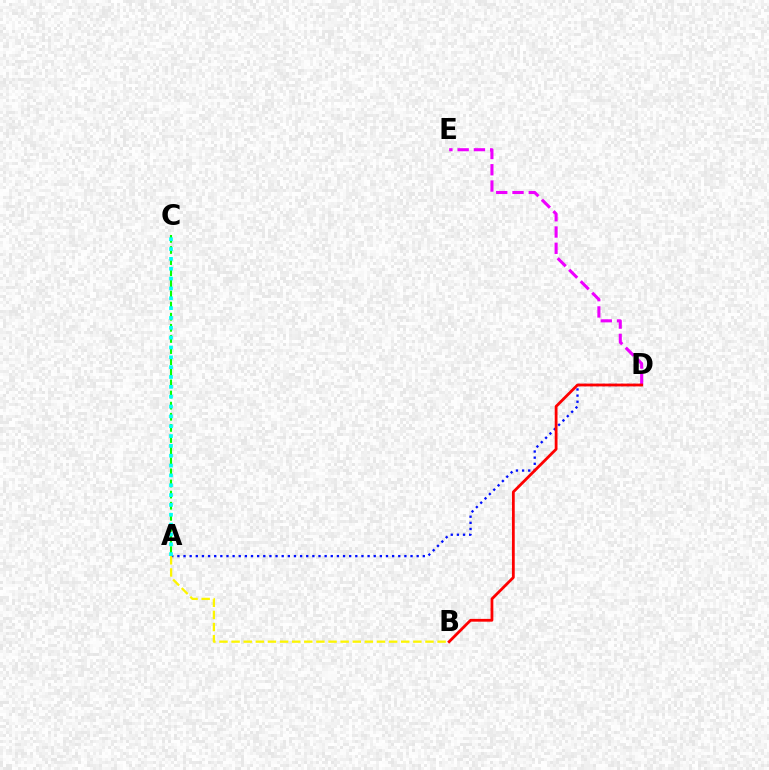{('A', 'C'): [{'color': '#08ff00', 'line_style': 'dashed', 'thickness': 1.51}, {'color': '#00fff6', 'line_style': 'dotted', 'thickness': 2.67}], ('A', 'D'): [{'color': '#0010ff', 'line_style': 'dotted', 'thickness': 1.67}], ('D', 'E'): [{'color': '#ee00ff', 'line_style': 'dashed', 'thickness': 2.21}], ('A', 'B'): [{'color': '#fcf500', 'line_style': 'dashed', 'thickness': 1.65}], ('B', 'D'): [{'color': '#ff0000', 'line_style': 'solid', 'thickness': 2.01}]}